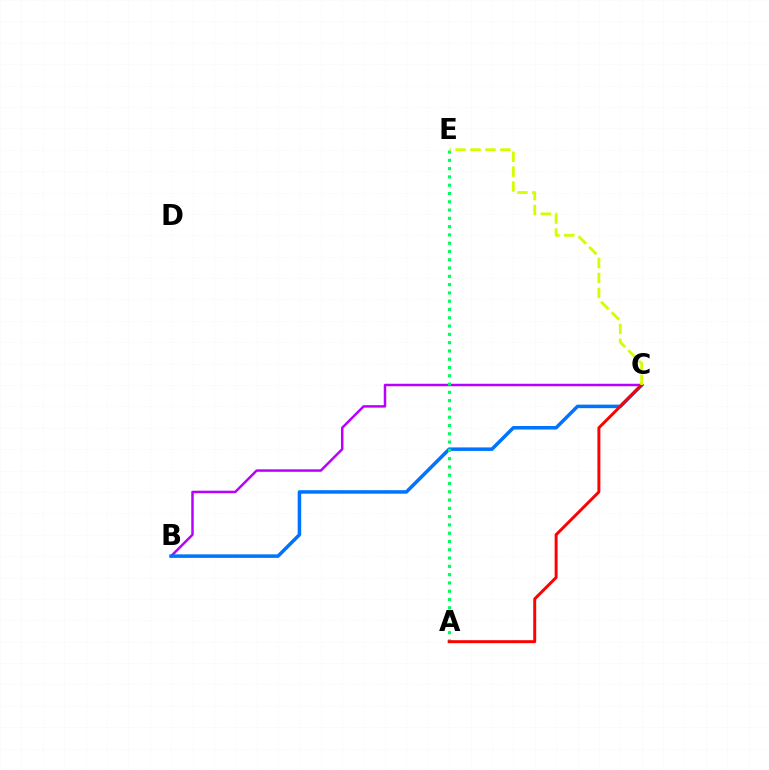{('B', 'C'): [{'color': '#b900ff', 'line_style': 'solid', 'thickness': 1.79}, {'color': '#0074ff', 'line_style': 'solid', 'thickness': 2.53}], ('A', 'E'): [{'color': '#00ff5c', 'line_style': 'dotted', 'thickness': 2.25}], ('A', 'C'): [{'color': '#ff0000', 'line_style': 'solid', 'thickness': 2.12}], ('C', 'E'): [{'color': '#d1ff00', 'line_style': 'dashed', 'thickness': 2.03}]}